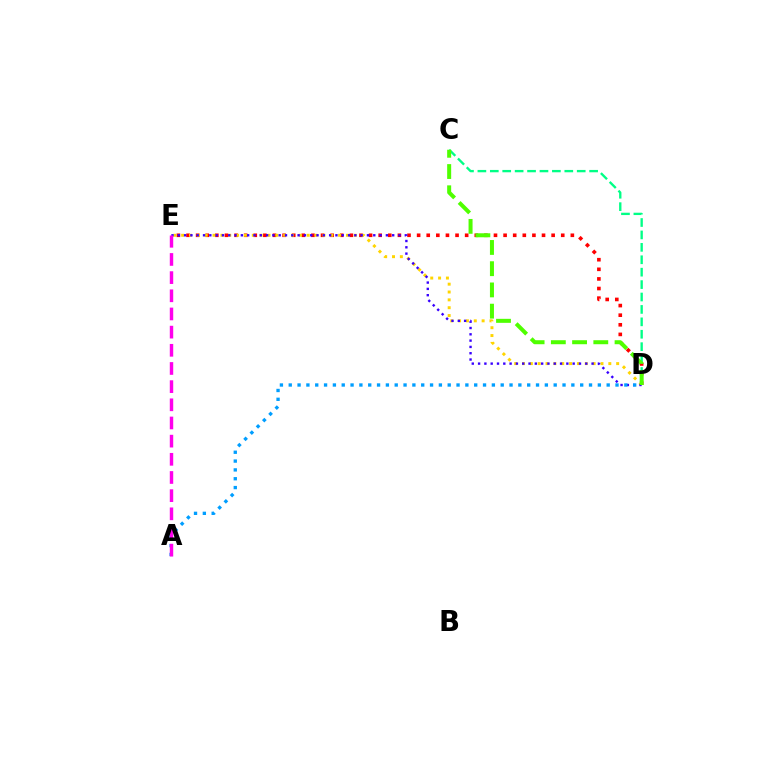{('D', 'E'): [{'color': '#ff0000', 'line_style': 'dotted', 'thickness': 2.61}, {'color': '#ffd500', 'line_style': 'dotted', 'thickness': 2.13}, {'color': '#3700ff', 'line_style': 'dotted', 'thickness': 1.71}], ('C', 'D'): [{'color': '#00ff86', 'line_style': 'dashed', 'thickness': 1.69}, {'color': '#4fff00', 'line_style': 'dashed', 'thickness': 2.88}], ('A', 'D'): [{'color': '#009eff', 'line_style': 'dotted', 'thickness': 2.4}], ('A', 'E'): [{'color': '#ff00ed', 'line_style': 'dashed', 'thickness': 2.47}]}